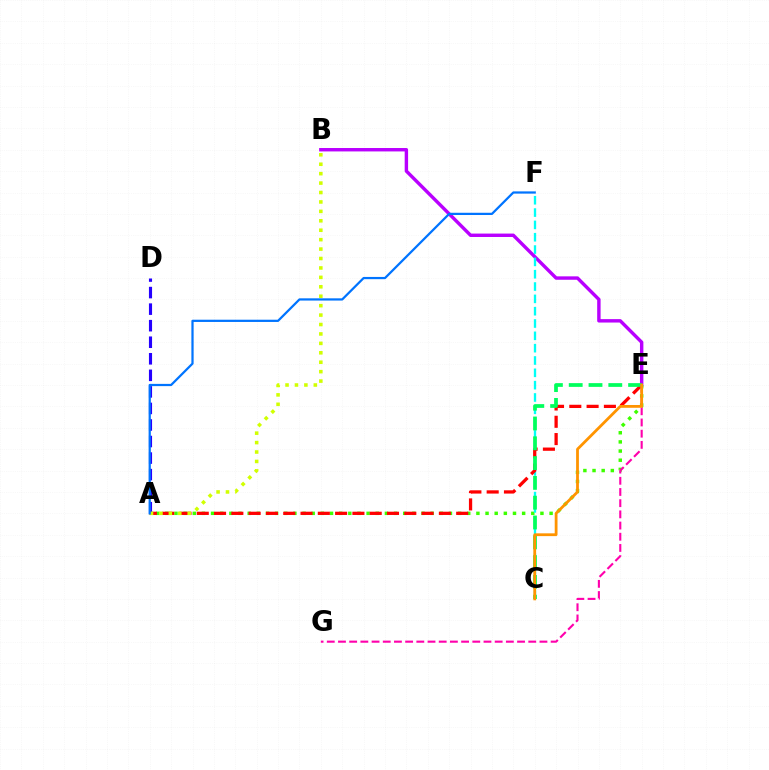{('B', 'E'): [{'color': '#b900ff', 'line_style': 'solid', 'thickness': 2.46}], ('A', 'E'): [{'color': '#3dff00', 'line_style': 'dotted', 'thickness': 2.49}, {'color': '#ff0000', 'line_style': 'dashed', 'thickness': 2.35}], ('C', 'F'): [{'color': '#00fff6', 'line_style': 'dashed', 'thickness': 1.67}], ('C', 'E'): [{'color': '#00ff5c', 'line_style': 'dashed', 'thickness': 2.69}, {'color': '#ff9400', 'line_style': 'solid', 'thickness': 2.01}], ('E', 'G'): [{'color': '#ff00ac', 'line_style': 'dashed', 'thickness': 1.52}], ('A', 'D'): [{'color': '#2500ff', 'line_style': 'dashed', 'thickness': 2.25}], ('A', 'B'): [{'color': '#d1ff00', 'line_style': 'dotted', 'thickness': 2.56}], ('A', 'F'): [{'color': '#0074ff', 'line_style': 'solid', 'thickness': 1.61}]}